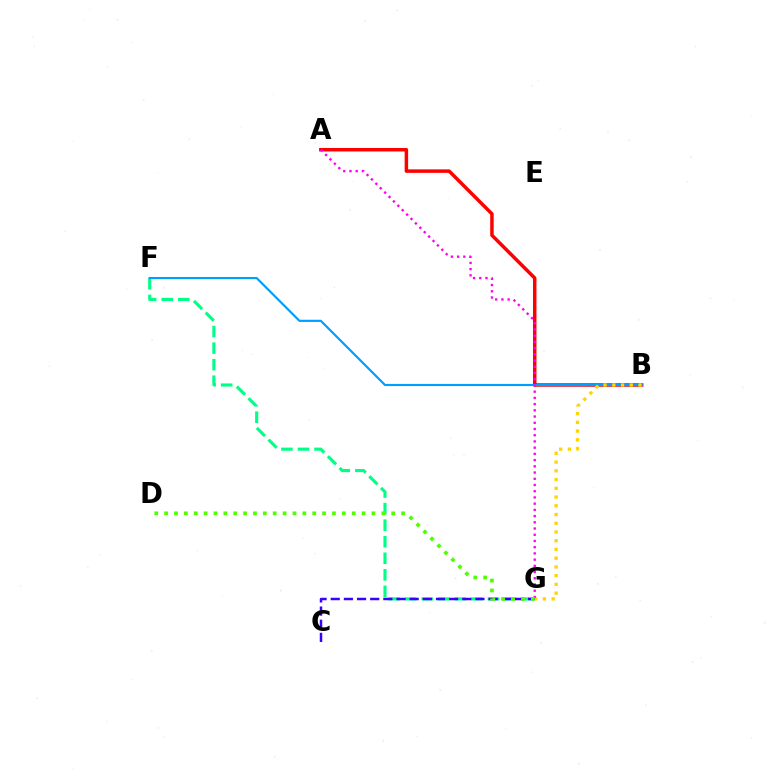{('F', 'G'): [{'color': '#00ff86', 'line_style': 'dashed', 'thickness': 2.25}], ('A', 'B'): [{'color': '#ff0000', 'line_style': 'solid', 'thickness': 2.52}], ('C', 'G'): [{'color': '#3700ff', 'line_style': 'dashed', 'thickness': 1.79}], ('B', 'F'): [{'color': '#009eff', 'line_style': 'solid', 'thickness': 1.56}], ('B', 'G'): [{'color': '#ffd500', 'line_style': 'dotted', 'thickness': 2.37}], ('A', 'G'): [{'color': '#ff00ed', 'line_style': 'dotted', 'thickness': 1.69}], ('D', 'G'): [{'color': '#4fff00', 'line_style': 'dotted', 'thickness': 2.68}]}